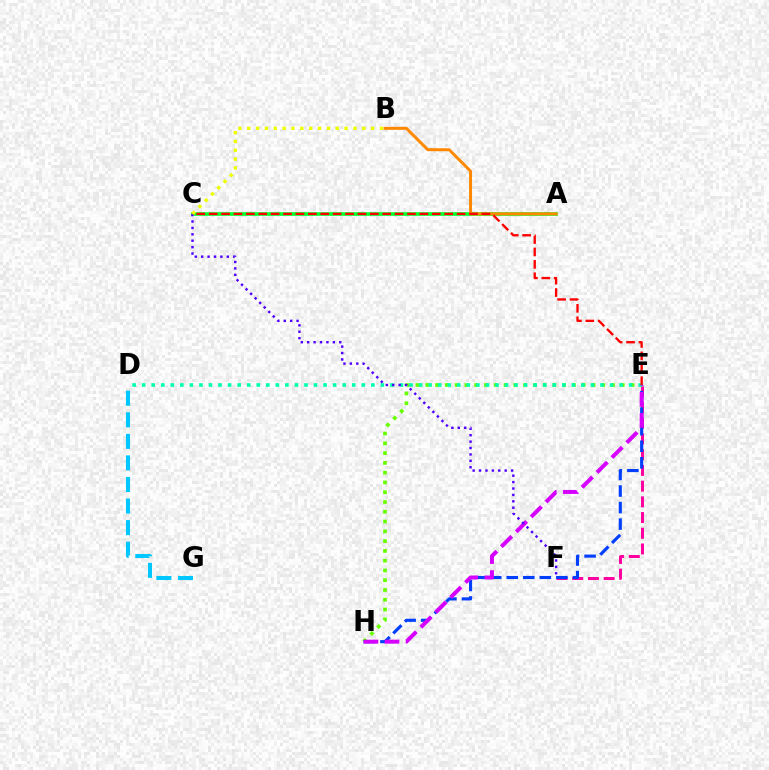{('E', 'F'): [{'color': '#ff00a0', 'line_style': 'dashed', 'thickness': 2.14}], ('E', 'H'): [{'color': '#66ff00', 'line_style': 'dotted', 'thickness': 2.66}, {'color': '#003fff', 'line_style': 'dashed', 'thickness': 2.25}, {'color': '#d600ff', 'line_style': 'dashed', 'thickness': 2.86}], ('A', 'C'): [{'color': '#00ff27', 'line_style': 'solid', 'thickness': 2.59}], ('D', 'E'): [{'color': '#00ffaf', 'line_style': 'dotted', 'thickness': 2.59}], ('C', 'F'): [{'color': '#4f00ff', 'line_style': 'dotted', 'thickness': 1.74}], ('D', 'G'): [{'color': '#00c7ff', 'line_style': 'dashed', 'thickness': 2.93}], ('A', 'B'): [{'color': '#ff8800', 'line_style': 'solid', 'thickness': 2.14}], ('C', 'E'): [{'color': '#ff0000', 'line_style': 'dashed', 'thickness': 1.68}], ('B', 'C'): [{'color': '#eeff00', 'line_style': 'dotted', 'thickness': 2.4}]}